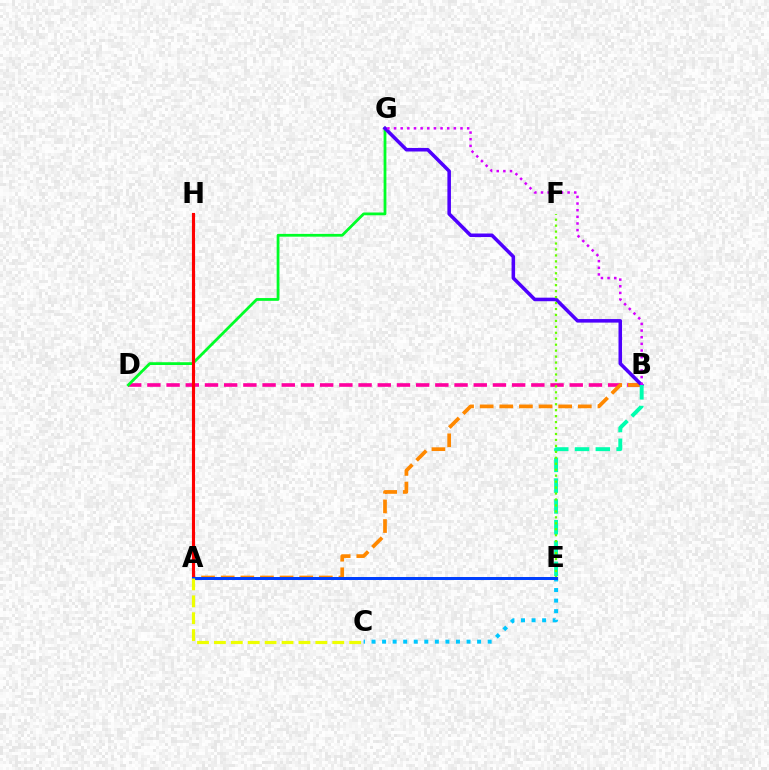{('C', 'E'): [{'color': '#00c7ff', 'line_style': 'dotted', 'thickness': 2.87}], ('B', 'D'): [{'color': '#ff00a0', 'line_style': 'dashed', 'thickness': 2.61}], ('A', 'B'): [{'color': '#ff8800', 'line_style': 'dashed', 'thickness': 2.67}], ('D', 'G'): [{'color': '#00ff27', 'line_style': 'solid', 'thickness': 2.0}], ('B', 'G'): [{'color': '#4f00ff', 'line_style': 'solid', 'thickness': 2.55}, {'color': '#d600ff', 'line_style': 'dotted', 'thickness': 1.81}], ('B', 'E'): [{'color': '#00ffaf', 'line_style': 'dashed', 'thickness': 2.83}], ('E', 'F'): [{'color': '#66ff00', 'line_style': 'dotted', 'thickness': 1.62}], ('A', 'H'): [{'color': '#ff0000', 'line_style': 'solid', 'thickness': 2.26}], ('A', 'E'): [{'color': '#003fff', 'line_style': 'solid', 'thickness': 2.15}], ('A', 'C'): [{'color': '#eeff00', 'line_style': 'dashed', 'thickness': 2.3}]}